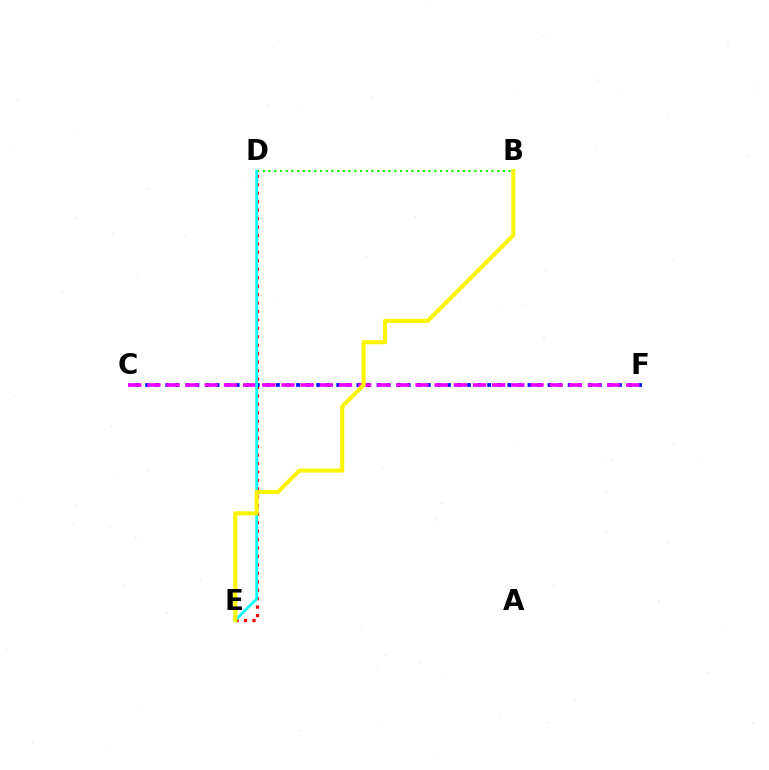{('D', 'E'): [{'color': '#ff0000', 'line_style': 'dotted', 'thickness': 2.29}, {'color': '#00fff6', 'line_style': 'solid', 'thickness': 1.94}], ('B', 'D'): [{'color': '#08ff00', 'line_style': 'dotted', 'thickness': 1.55}], ('C', 'F'): [{'color': '#0010ff', 'line_style': 'dotted', 'thickness': 2.73}, {'color': '#ee00ff', 'line_style': 'dashed', 'thickness': 2.6}], ('B', 'E'): [{'color': '#fcf500', 'line_style': 'solid', 'thickness': 2.92}]}